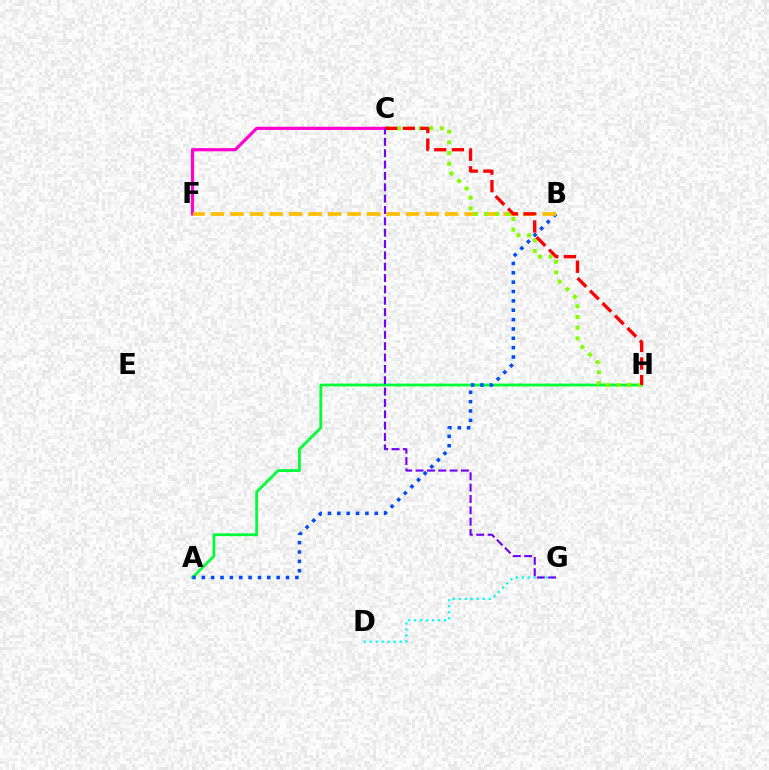{('A', 'H'): [{'color': '#00ff39', 'line_style': 'solid', 'thickness': 2.02}], ('C', 'F'): [{'color': '#ff00cf', 'line_style': 'solid', 'thickness': 2.29}], ('A', 'B'): [{'color': '#004bff', 'line_style': 'dotted', 'thickness': 2.54}], ('B', 'F'): [{'color': '#ffbd00', 'line_style': 'dashed', 'thickness': 2.65}], ('D', 'G'): [{'color': '#00fff6', 'line_style': 'dotted', 'thickness': 1.63}], ('C', 'H'): [{'color': '#84ff00', 'line_style': 'dotted', 'thickness': 2.9}, {'color': '#ff0000', 'line_style': 'dashed', 'thickness': 2.39}], ('C', 'G'): [{'color': '#7200ff', 'line_style': 'dashed', 'thickness': 1.54}]}